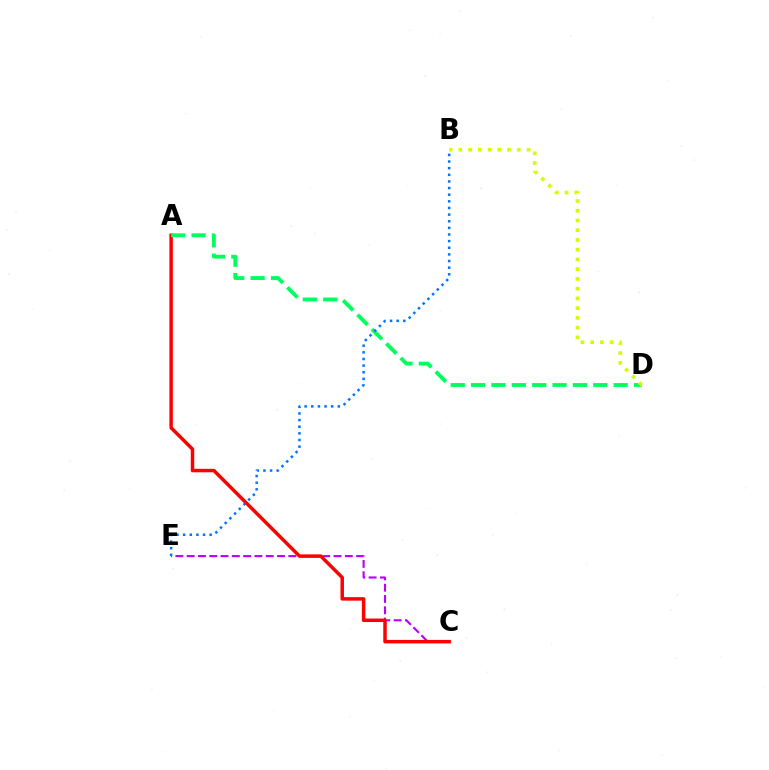{('C', 'E'): [{'color': '#b900ff', 'line_style': 'dashed', 'thickness': 1.53}], ('A', 'C'): [{'color': '#ff0000', 'line_style': 'solid', 'thickness': 2.51}], ('A', 'D'): [{'color': '#00ff5c', 'line_style': 'dashed', 'thickness': 2.77}], ('B', 'E'): [{'color': '#0074ff', 'line_style': 'dotted', 'thickness': 1.8}], ('B', 'D'): [{'color': '#d1ff00', 'line_style': 'dotted', 'thickness': 2.65}]}